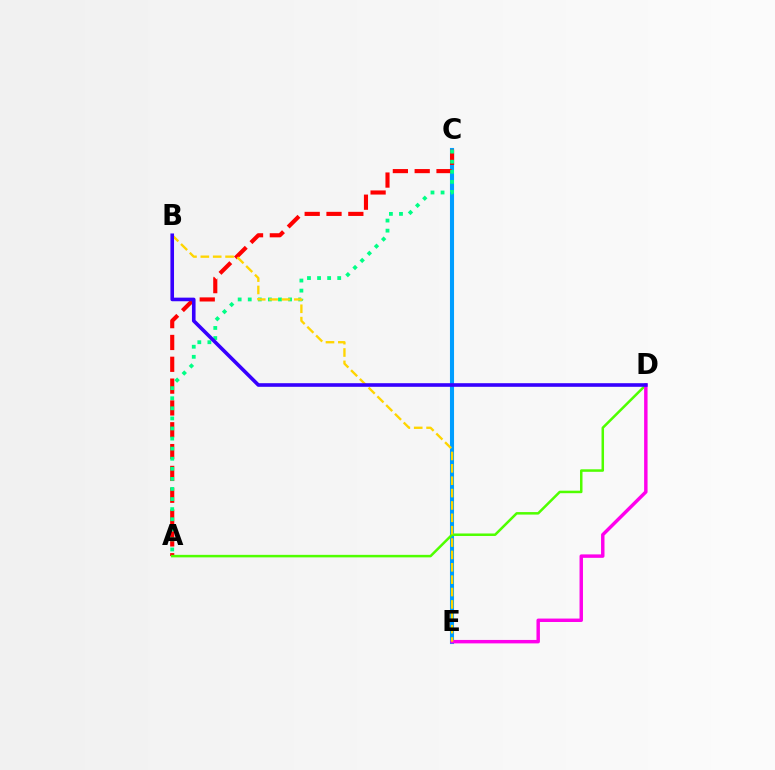{('C', 'E'): [{'color': '#009eff', 'line_style': 'solid', 'thickness': 2.94}], ('A', 'C'): [{'color': '#ff0000', 'line_style': 'dashed', 'thickness': 2.97}, {'color': '#00ff86', 'line_style': 'dotted', 'thickness': 2.74}], ('A', 'D'): [{'color': '#4fff00', 'line_style': 'solid', 'thickness': 1.81}], ('D', 'E'): [{'color': '#ff00ed', 'line_style': 'solid', 'thickness': 2.48}], ('B', 'E'): [{'color': '#ffd500', 'line_style': 'dashed', 'thickness': 1.68}], ('B', 'D'): [{'color': '#3700ff', 'line_style': 'solid', 'thickness': 2.6}]}